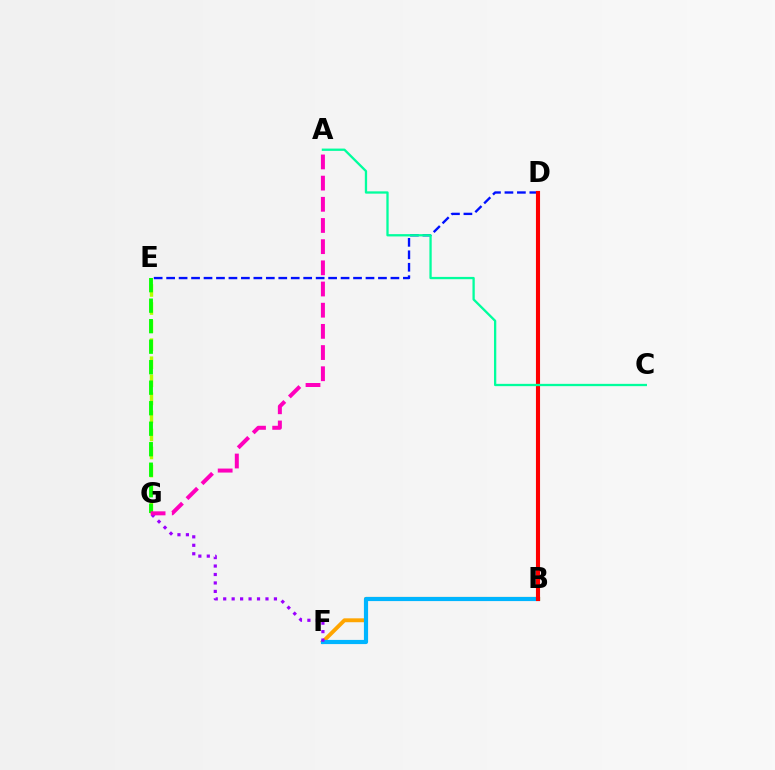{('D', 'E'): [{'color': '#0010ff', 'line_style': 'dashed', 'thickness': 1.69}], ('E', 'G'): [{'color': '#b3ff00', 'line_style': 'dashed', 'thickness': 2.45}, {'color': '#08ff00', 'line_style': 'dashed', 'thickness': 2.79}], ('B', 'F'): [{'color': '#ffa500', 'line_style': 'solid', 'thickness': 2.8}, {'color': '#00b5ff', 'line_style': 'solid', 'thickness': 3.0}], ('B', 'D'): [{'color': '#ff0000', 'line_style': 'solid', 'thickness': 2.96}], ('A', 'C'): [{'color': '#00ff9d', 'line_style': 'solid', 'thickness': 1.66}], ('F', 'G'): [{'color': '#9b00ff', 'line_style': 'dotted', 'thickness': 2.3}], ('A', 'G'): [{'color': '#ff00bd', 'line_style': 'dashed', 'thickness': 2.88}]}